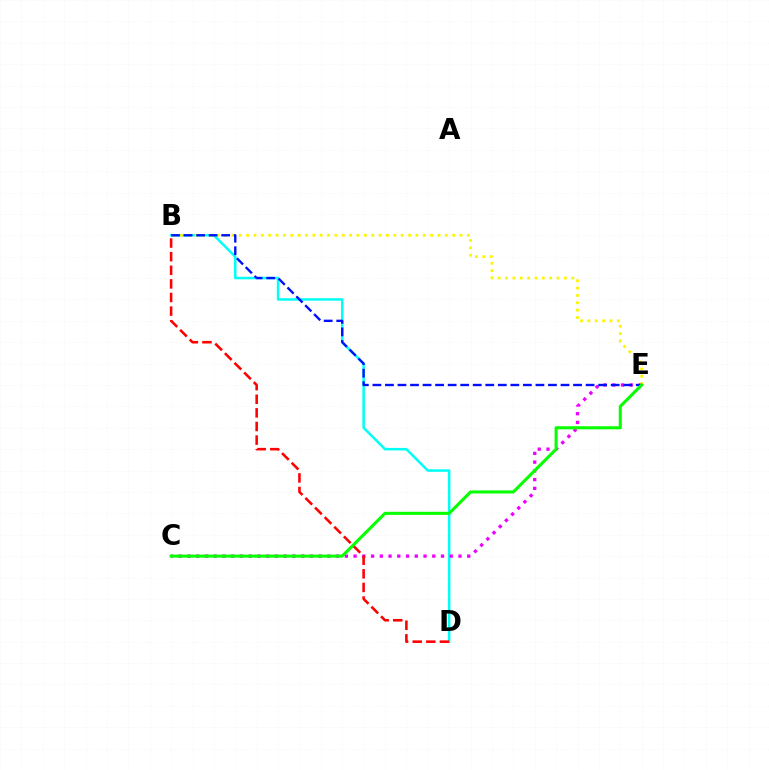{('B', 'D'): [{'color': '#00fff6', 'line_style': 'solid', 'thickness': 1.81}, {'color': '#ff0000', 'line_style': 'dashed', 'thickness': 1.85}], ('C', 'E'): [{'color': '#ee00ff', 'line_style': 'dotted', 'thickness': 2.38}, {'color': '#08ff00', 'line_style': 'solid', 'thickness': 2.21}], ('B', 'E'): [{'color': '#fcf500', 'line_style': 'dotted', 'thickness': 2.0}, {'color': '#0010ff', 'line_style': 'dashed', 'thickness': 1.7}]}